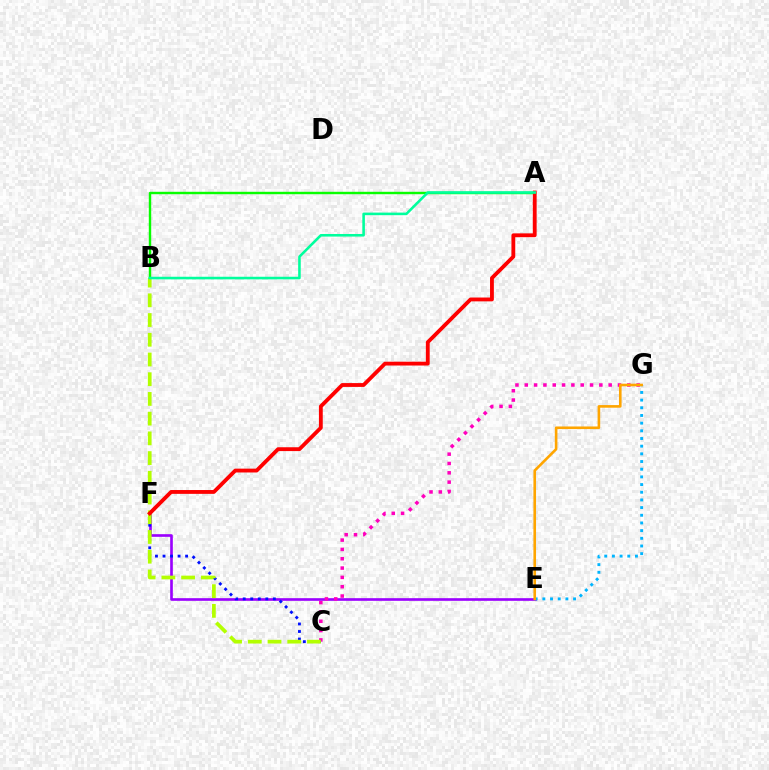{('A', 'B'): [{'color': '#08ff00', 'line_style': 'solid', 'thickness': 1.74}, {'color': '#00ff9d', 'line_style': 'solid', 'thickness': 1.86}], ('E', 'F'): [{'color': '#9b00ff', 'line_style': 'solid', 'thickness': 1.91}], ('C', 'G'): [{'color': '#ff00bd', 'line_style': 'dotted', 'thickness': 2.53}], ('C', 'F'): [{'color': '#0010ff', 'line_style': 'dotted', 'thickness': 2.05}], ('B', 'C'): [{'color': '#b3ff00', 'line_style': 'dashed', 'thickness': 2.68}], ('E', 'G'): [{'color': '#00b5ff', 'line_style': 'dotted', 'thickness': 2.09}, {'color': '#ffa500', 'line_style': 'solid', 'thickness': 1.88}], ('A', 'F'): [{'color': '#ff0000', 'line_style': 'solid', 'thickness': 2.76}]}